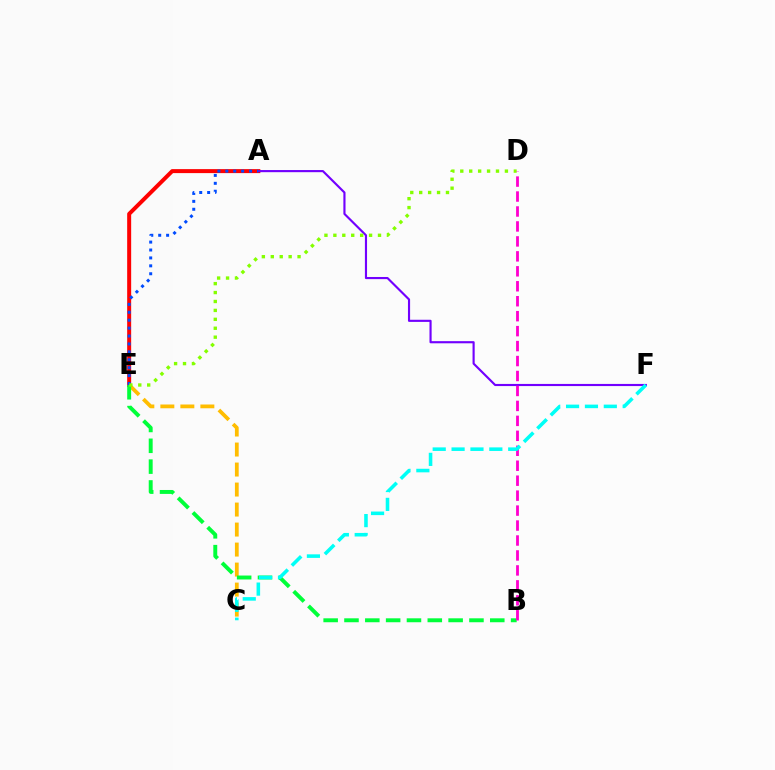{('C', 'E'): [{'color': '#ffbd00', 'line_style': 'dashed', 'thickness': 2.72}], ('A', 'E'): [{'color': '#ff0000', 'line_style': 'solid', 'thickness': 2.87}, {'color': '#004bff', 'line_style': 'dotted', 'thickness': 2.15}], ('B', 'E'): [{'color': '#00ff39', 'line_style': 'dashed', 'thickness': 2.83}], ('A', 'F'): [{'color': '#7200ff', 'line_style': 'solid', 'thickness': 1.54}], ('D', 'E'): [{'color': '#84ff00', 'line_style': 'dotted', 'thickness': 2.43}], ('B', 'D'): [{'color': '#ff00cf', 'line_style': 'dashed', 'thickness': 2.03}], ('C', 'F'): [{'color': '#00fff6', 'line_style': 'dashed', 'thickness': 2.56}]}